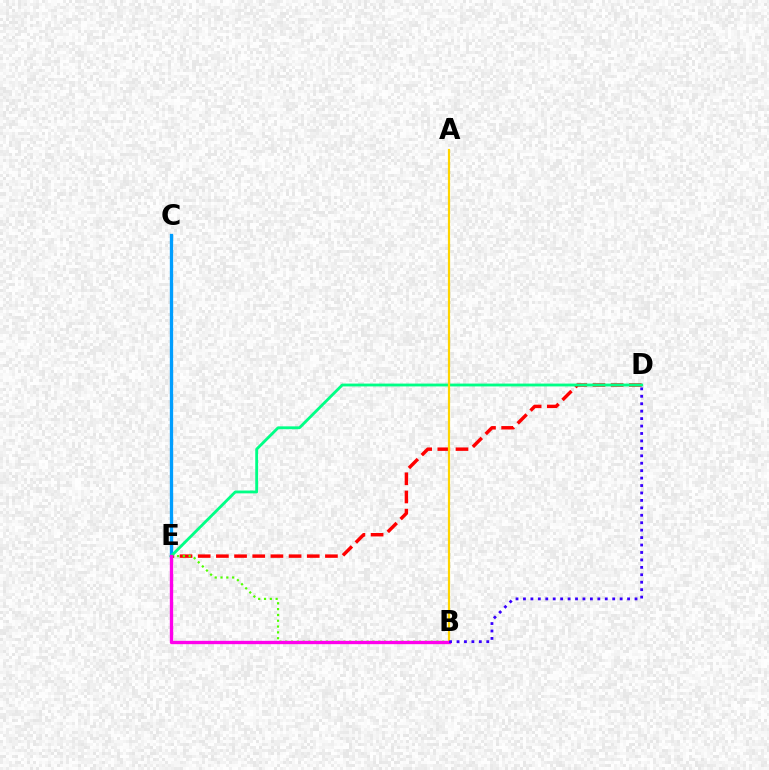{('D', 'E'): [{'color': '#ff0000', 'line_style': 'dashed', 'thickness': 2.47}, {'color': '#00ff86', 'line_style': 'solid', 'thickness': 2.04}], ('C', 'E'): [{'color': '#009eff', 'line_style': 'solid', 'thickness': 2.39}], ('B', 'E'): [{'color': '#4fff00', 'line_style': 'dotted', 'thickness': 1.58}, {'color': '#ff00ed', 'line_style': 'solid', 'thickness': 2.4}], ('A', 'B'): [{'color': '#ffd500', 'line_style': 'solid', 'thickness': 1.59}], ('B', 'D'): [{'color': '#3700ff', 'line_style': 'dotted', 'thickness': 2.02}]}